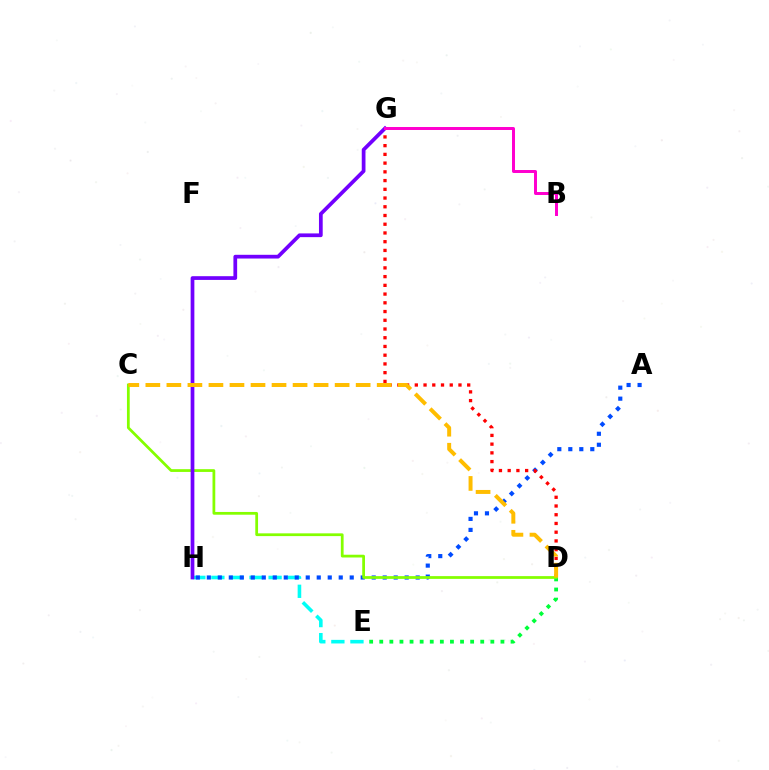{('E', 'H'): [{'color': '#00fff6', 'line_style': 'dashed', 'thickness': 2.59}], ('A', 'H'): [{'color': '#004bff', 'line_style': 'dotted', 'thickness': 2.99}], ('D', 'G'): [{'color': '#ff0000', 'line_style': 'dotted', 'thickness': 2.37}], ('D', 'E'): [{'color': '#00ff39', 'line_style': 'dotted', 'thickness': 2.74}], ('C', 'D'): [{'color': '#84ff00', 'line_style': 'solid', 'thickness': 1.99}, {'color': '#ffbd00', 'line_style': 'dashed', 'thickness': 2.86}], ('G', 'H'): [{'color': '#7200ff', 'line_style': 'solid', 'thickness': 2.68}], ('B', 'G'): [{'color': '#ff00cf', 'line_style': 'solid', 'thickness': 2.14}]}